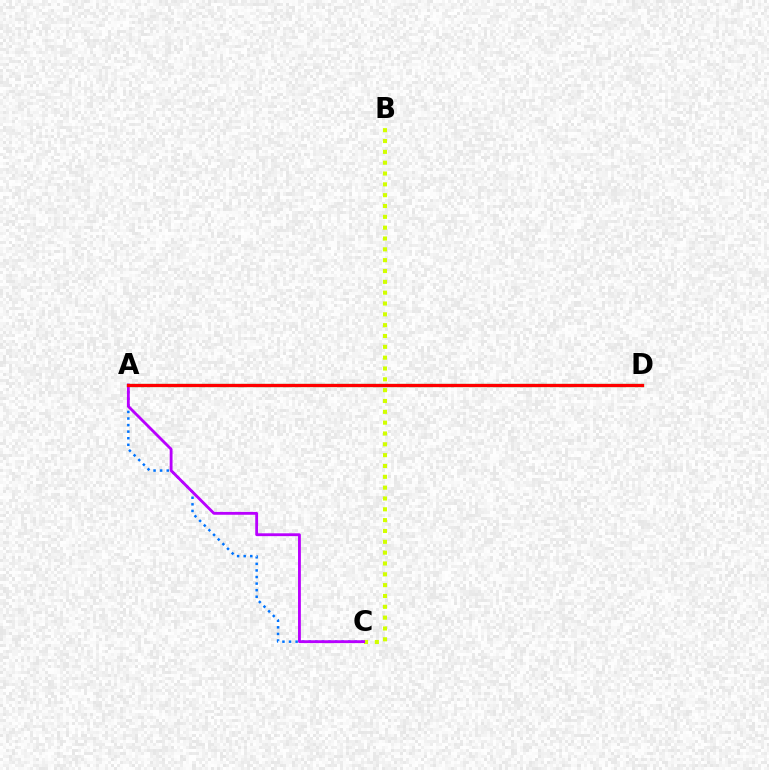{('A', 'D'): [{'color': '#00ff5c', 'line_style': 'solid', 'thickness': 2.29}, {'color': '#ff0000', 'line_style': 'solid', 'thickness': 2.36}], ('A', 'C'): [{'color': '#0074ff', 'line_style': 'dotted', 'thickness': 1.79}, {'color': '#b900ff', 'line_style': 'solid', 'thickness': 2.04}], ('B', 'C'): [{'color': '#d1ff00', 'line_style': 'dotted', 'thickness': 2.94}]}